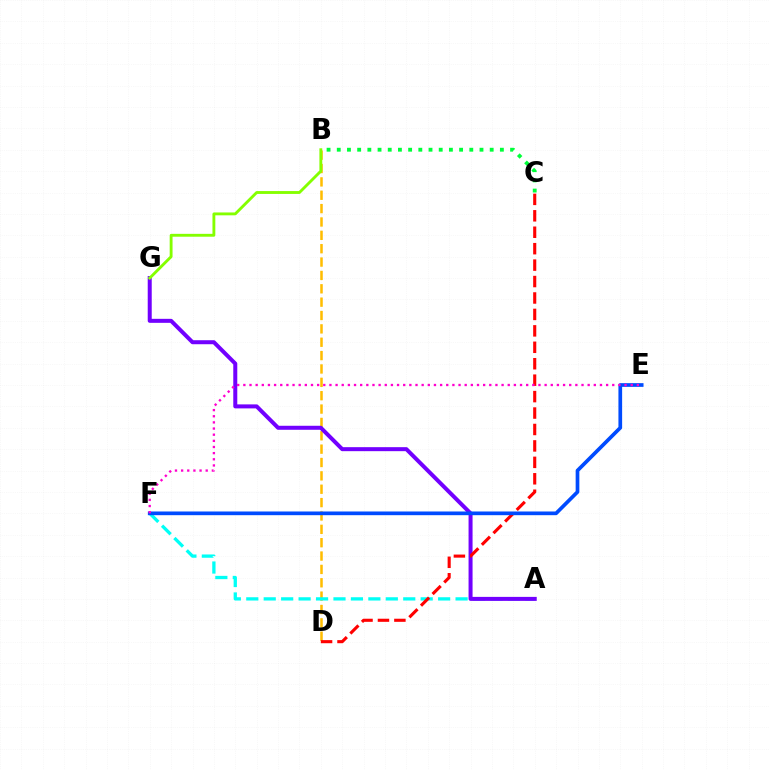{('B', 'D'): [{'color': '#ffbd00', 'line_style': 'dashed', 'thickness': 1.82}], ('A', 'F'): [{'color': '#00fff6', 'line_style': 'dashed', 'thickness': 2.37}], ('A', 'G'): [{'color': '#7200ff', 'line_style': 'solid', 'thickness': 2.88}], ('B', 'G'): [{'color': '#84ff00', 'line_style': 'solid', 'thickness': 2.06}], ('C', 'D'): [{'color': '#ff0000', 'line_style': 'dashed', 'thickness': 2.23}], ('B', 'C'): [{'color': '#00ff39', 'line_style': 'dotted', 'thickness': 2.77}], ('E', 'F'): [{'color': '#004bff', 'line_style': 'solid', 'thickness': 2.66}, {'color': '#ff00cf', 'line_style': 'dotted', 'thickness': 1.67}]}